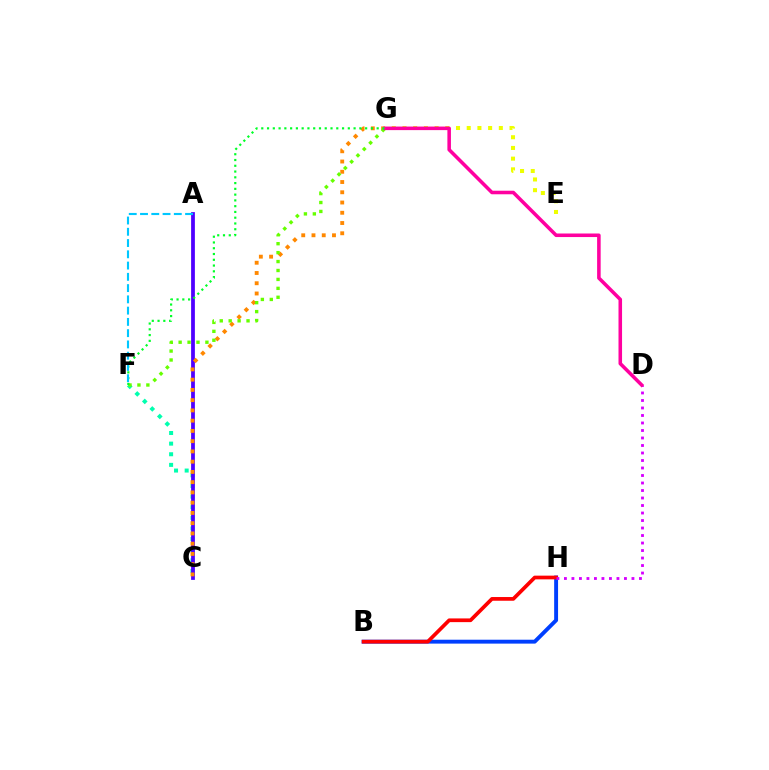{('B', 'H'): [{'color': '#003fff', 'line_style': 'solid', 'thickness': 2.81}, {'color': '#ff0000', 'line_style': 'solid', 'thickness': 2.67}], ('C', 'F'): [{'color': '#00ffaf', 'line_style': 'dotted', 'thickness': 2.89}], ('A', 'C'): [{'color': '#4f00ff', 'line_style': 'solid', 'thickness': 2.71}], ('C', 'G'): [{'color': '#ff8800', 'line_style': 'dotted', 'thickness': 2.78}], ('E', 'G'): [{'color': '#eeff00', 'line_style': 'dotted', 'thickness': 2.91}], ('D', 'H'): [{'color': '#d600ff', 'line_style': 'dotted', 'thickness': 2.04}], ('F', 'G'): [{'color': '#66ff00', 'line_style': 'dotted', 'thickness': 2.43}, {'color': '#00ff27', 'line_style': 'dotted', 'thickness': 1.57}], ('D', 'G'): [{'color': '#ff00a0', 'line_style': 'solid', 'thickness': 2.56}], ('A', 'F'): [{'color': '#00c7ff', 'line_style': 'dashed', 'thickness': 1.53}]}